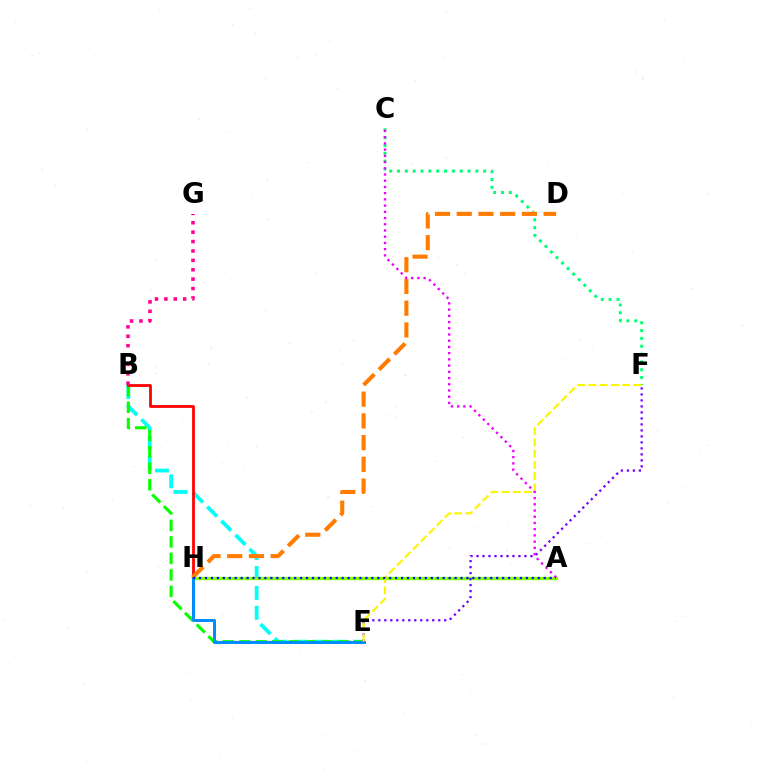{('B', 'E'): [{'color': '#00fff6', 'line_style': 'dashed', 'thickness': 2.71}, {'color': '#08ff00', 'line_style': 'dashed', 'thickness': 2.24}], ('A', 'H'): [{'color': '#84ff00', 'line_style': 'solid', 'thickness': 2.38}, {'color': '#0010ff', 'line_style': 'dotted', 'thickness': 1.61}], ('B', 'H'): [{'color': '#ff0000', 'line_style': 'solid', 'thickness': 2.0}], ('E', 'H'): [{'color': '#008cff', 'line_style': 'solid', 'thickness': 2.16}], ('C', 'F'): [{'color': '#00ff74', 'line_style': 'dotted', 'thickness': 2.13}], ('D', 'H'): [{'color': '#ff7c00', 'line_style': 'dashed', 'thickness': 2.95}], ('B', 'G'): [{'color': '#ff0094', 'line_style': 'dotted', 'thickness': 2.55}], ('E', 'F'): [{'color': '#7200ff', 'line_style': 'dotted', 'thickness': 1.63}, {'color': '#fcf500', 'line_style': 'dashed', 'thickness': 1.53}], ('A', 'C'): [{'color': '#ee00ff', 'line_style': 'dotted', 'thickness': 1.69}]}